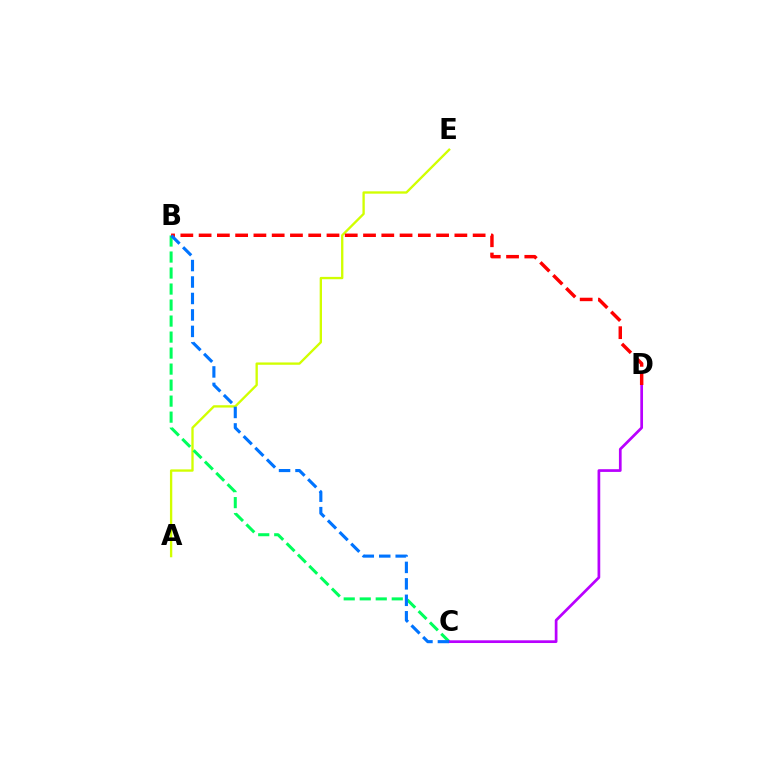{('A', 'E'): [{'color': '#d1ff00', 'line_style': 'solid', 'thickness': 1.68}], ('B', 'C'): [{'color': '#00ff5c', 'line_style': 'dashed', 'thickness': 2.17}, {'color': '#0074ff', 'line_style': 'dashed', 'thickness': 2.24}], ('C', 'D'): [{'color': '#b900ff', 'line_style': 'solid', 'thickness': 1.95}], ('B', 'D'): [{'color': '#ff0000', 'line_style': 'dashed', 'thickness': 2.48}]}